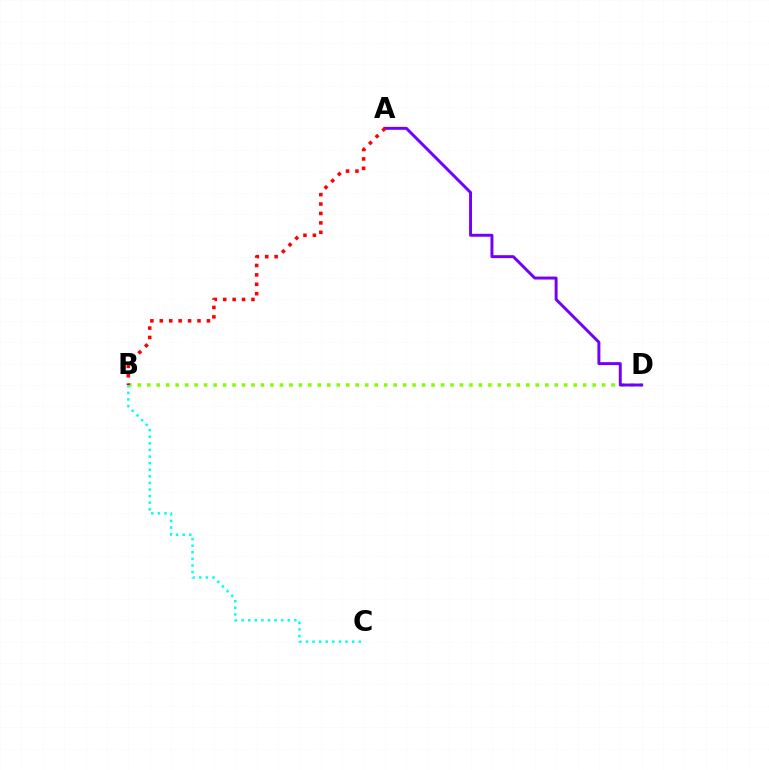{('B', 'D'): [{'color': '#84ff00', 'line_style': 'dotted', 'thickness': 2.57}], ('B', 'C'): [{'color': '#00fff6', 'line_style': 'dotted', 'thickness': 1.79}], ('A', 'D'): [{'color': '#7200ff', 'line_style': 'solid', 'thickness': 2.12}], ('A', 'B'): [{'color': '#ff0000', 'line_style': 'dotted', 'thickness': 2.56}]}